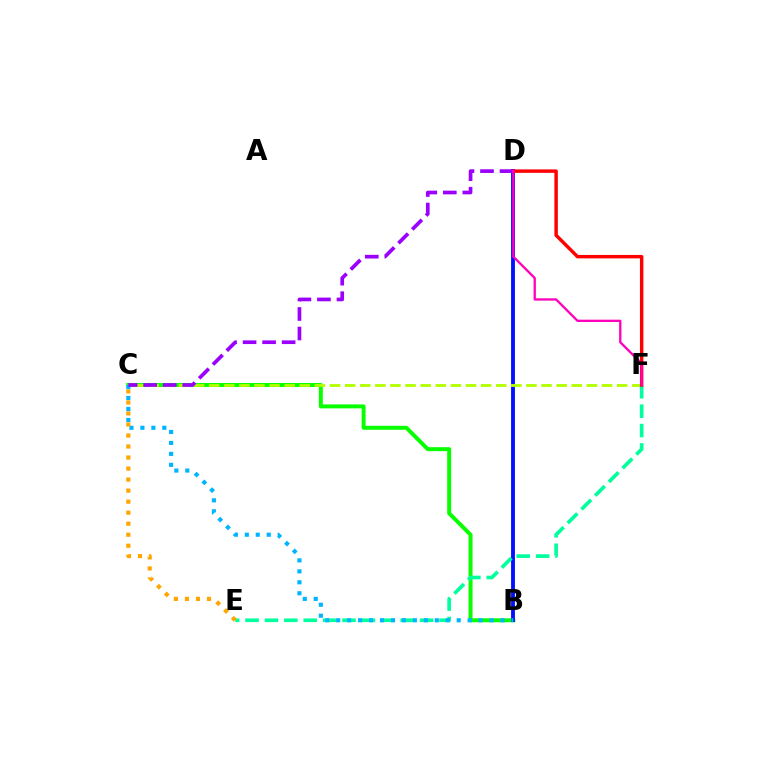{('B', 'C'): [{'color': '#08ff00', 'line_style': 'solid', 'thickness': 2.85}, {'color': '#00b5ff', 'line_style': 'dotted', 'thickness': 2.98}], ('B', 'D'): [{'color': '#0010ff', 'line_style': 'solid', 'thickness': 2.77}], ('C', 'F'): [{'color': '#b3ff00', 'line_style': 'dashed', 'thickness': 2.05}], ('E', 'F'): [{'color': '#00ff9d', 'line_style': 'dashed', 'thickness': 2.63}], ('D', 'F'): [{'color': '#ff0000', 'line_style': 'solid', 'thickness': 2.47}, {'color': '#ff00bd', 'line_style': 'solid', 'thickness': 1.67}], ('C', 'E'): [{'color': '#ffa500', 'line_style': 'dotted', 'thickness': 3.0}], ('C', 'D'): [{'color': '#9b00ff', 'line_style': 'dashed', 'thickness': 2.65}]}